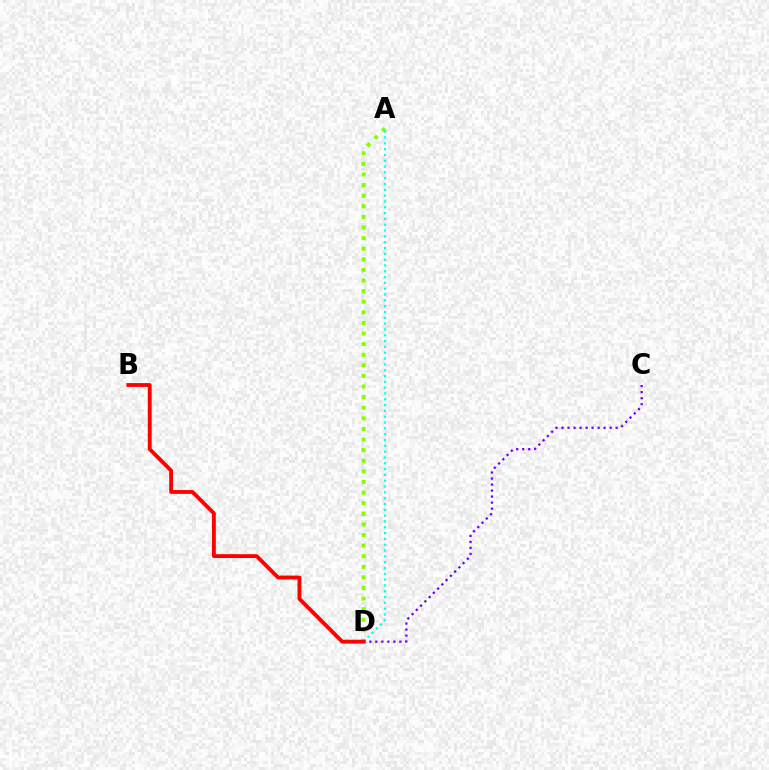{('C', 'D'): [{'color': '#7200ff', 'line_style': 'dotted', 'thickness': 1.63}], ('A', 'D'): [{'color': '#84ff00', 'line_style': 'dotted', 'thickness': 2.88}, {'color': '#00fff6', 'line_style': 'dotted', 'thickness': 1.58}], ('B', 'D'): [{'color': '#ff0000', 'line_style': 'solid', 'thickness': 2.77}]}